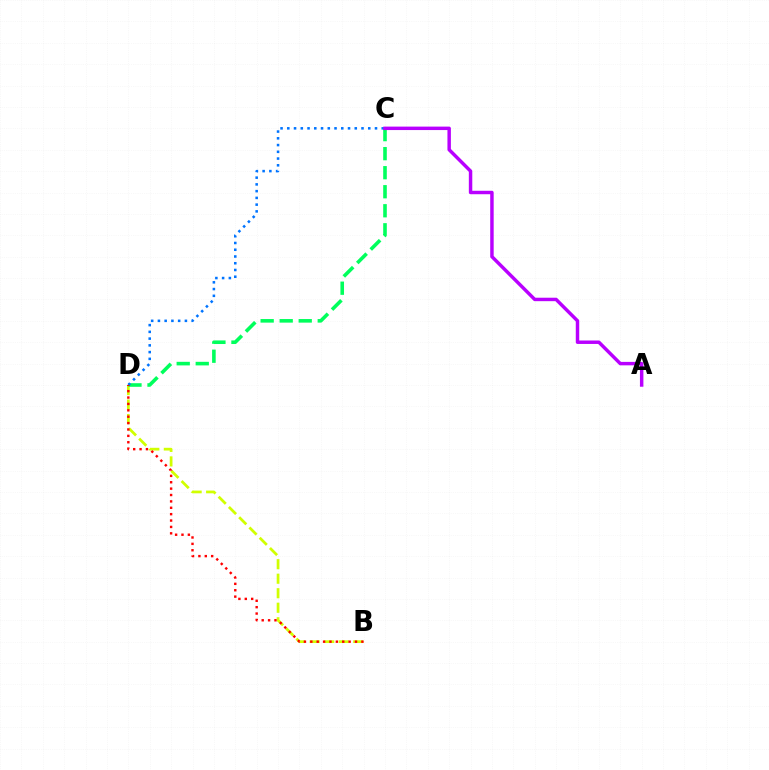{('B', 'D'): [{'color': '#d1ff00', 'line_style': 'dashed', 'thickness': 1.97}, {'color': '#ff0000', 'line_style': 'dotted', 'thickness': 1.73}], ('C', 'D'): [{'color': '#00ff5c', 'line_style': 'dashed', 'thickness': 2.59}, {'color': '#0074ff', 'line_style': 'dotted', 'thickness': 1.83}], ('A', 'C'): [{'color': '#b900ff', 'line_style': 'solid', 'thickness': 2.49}]}